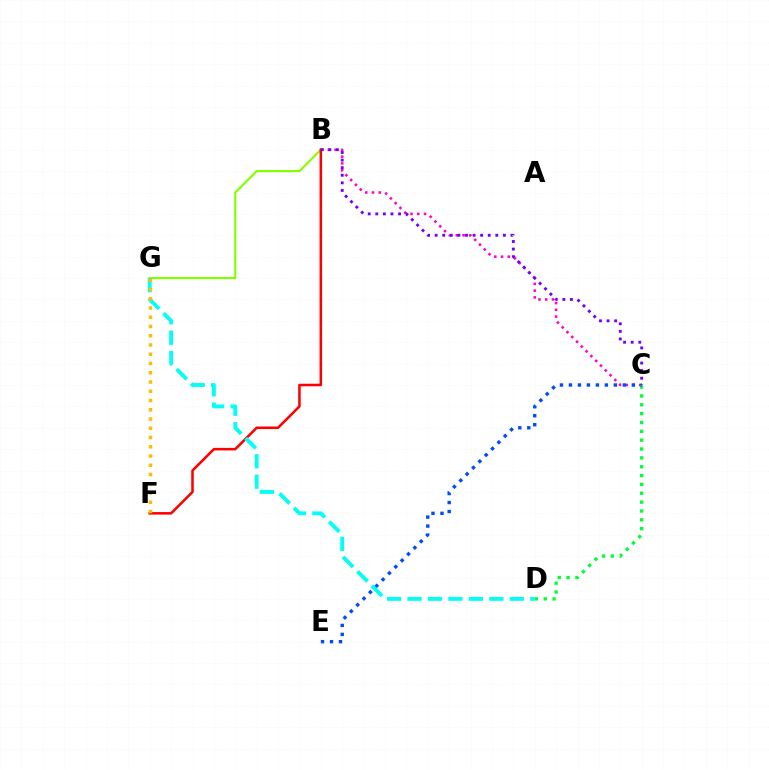{('B', 'G'): [{'color': '#84ff00', 'line_style': 'solid', 'thickness': 1.55}], ('B', 'F'): [{'color': '#ff0000', 'line_style': 'solid', 'thickness': 1.83}], ('B', 'C'): [{'color': '#ff00cf', 'line_style': 'dotted', 'thickness': 1.84}, {'color': '#7200ff', 'line_style': 'dotted', 'thickness': 2.06}], ('C', 'D'): [{'color': '#00ff39', 'line_style': 'dotted', 'thickness': 2.4}], ('C', 'E'): [{'color': '#004bff', 'line_style': 'dotted', 'thickness': 2.44}], ('D', 'G'): [{'color': '#00fff6', 'line_style': 'dashed', 'thickness': 2.78}], ('F', 'G'): [{'color': '#ffbd00', 'line_style': 'dotted', 'thickness': 2.51}]}